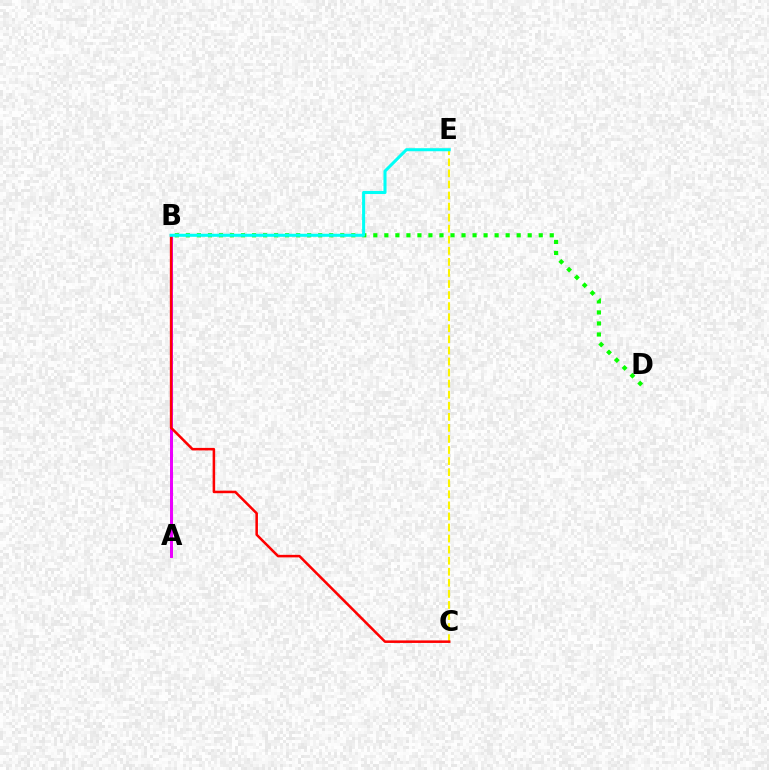{('A', 'B'): [{'color': '#0010ff', 'line_style': 'dashed', 'thickness': 2.12}, {'color': '#ee00ff', 'line_style': 'solid', 'thickness': 2.13}], ('B', 'D'): [{'color': '#08ff00', 'line_style': 'dotted', 'thickness': 3.0}], ('C', 'E'): [{'color': '#fcf500', 'line_style': 'dashed', 'thickness': 1.5}], ('B', 'C'): [{'color': '#ff0000', 'line_style': 'solid', 'thickness': 1.83}], ('B', 'E'): [{'color': '#00fff6', 'line_style': 'solid', 'thickness': 2.2}]}